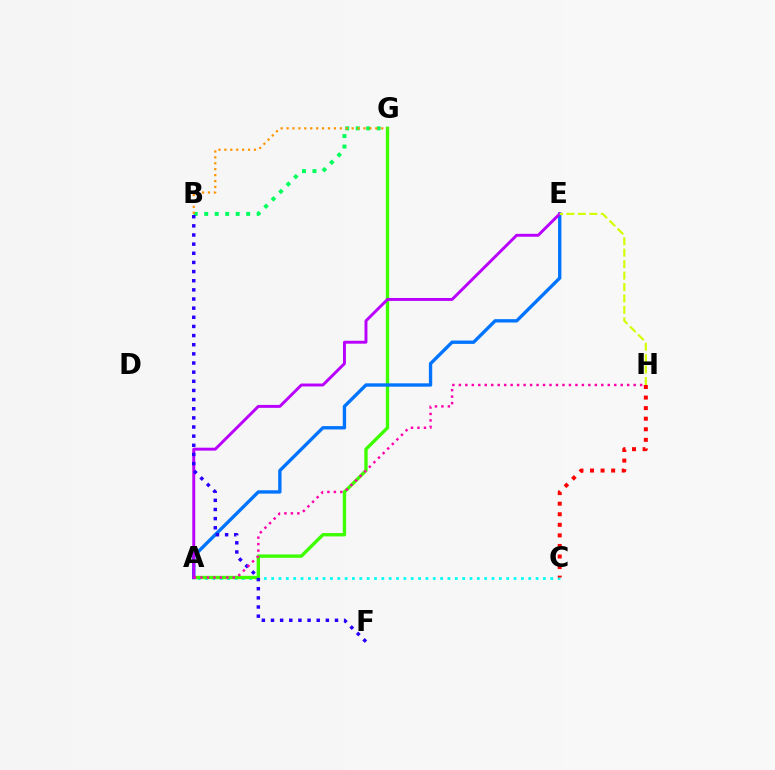{('A', 'C'): [{'color': '#00fff6', 'line_style': 'dotted', 'thickness': 2.0}], ('A', 'G'): [{'color': '#3dff00', 'line_style': 'solid', 'thickness': 2.41}], ('A', 'E'): [{'color': '#0074ff', 'line_style': 'solid', 'thickness': 2.41}, {'color': '#b900ff', 'line_style': 'solid', 'thickness': 2.11}], ('C', 'H'): [{'color': '#ff0000', 'line_style': 'dotted', 'thickness': 2.87}], ('B', 'G'): [{'color': '#00ff5c', 'line_style': 'dotted', 'thickness': 2.85}, {'color': '#ff9400', 'line_style': 'dotted', 'thickness': 1.61}], ('B', 'F'): [{'color': '#2500ff', 'line_style': 'dotted', 'thickness': 2.48}], ('A', 'H'): [{'color': '#ff00ac', 'line_style': 'dotted', 'thickness': 1.76}], ('E', 'H'): [{'color': '#d1ff00', 'line_style': 'dashed', 'thickness': 1.55}]}